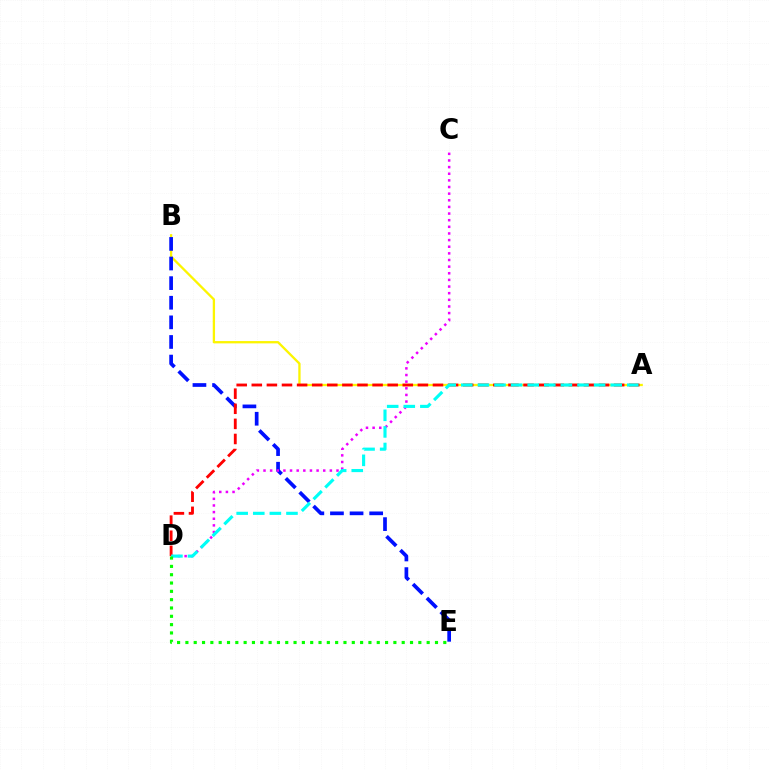{('A', 'B'): [{'color': '#fcf500', 'line_style': 'solid', 'thickness': 1.66}], ('B', 'E'): [{'color': '#0010ff', 'line_style': 'dashed', 'thickness': 2.66}], ('C', 'D'): [{'color': '#ee00ff', 'line_style': 'dotted', 'thickness': 1.8}], ('A', 'D'): [{'color': '#ff0000', 'line_style': 'dashed', 'thickness': 2.05}, {'color': '#00fff6', 'line_style': 'dashed', 'thickness': 2.25}], ('D', 'E'): [{'color': '#08ff00', 'line_style': 'dotted', 'thickness': 2.26}]}